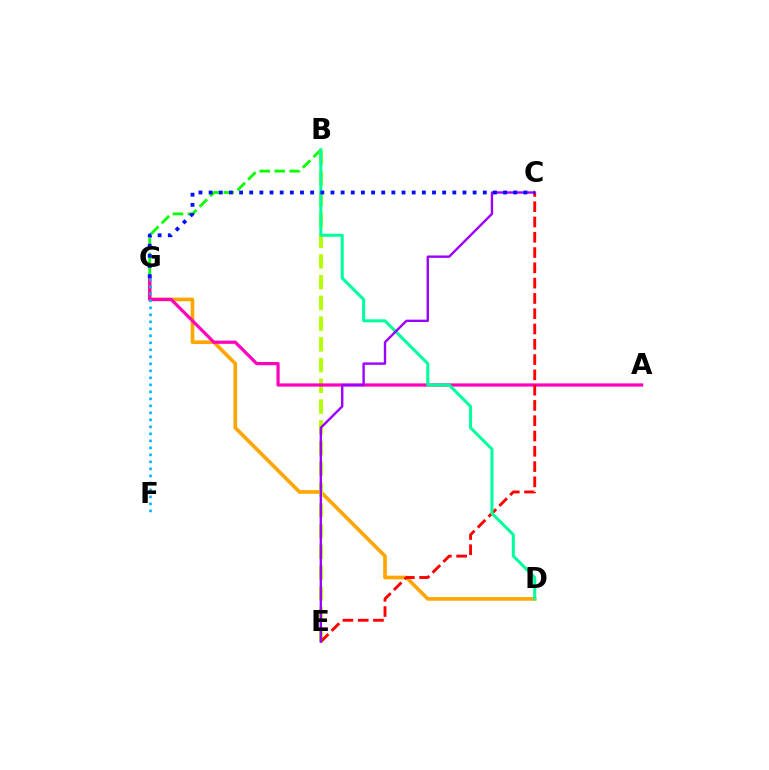{('D', 'G'): [{'color': '#ffa500', 'line_style': 'solid', 'thickness': 2.63}], ('B', 'G'): [{'color': '#08ff00', 'line_style': 'dashed', 'thickness': 2.03}], ('B', 'E'): [{'color': '#b3ff00', 'line_style': 'dashed', 'thickness': 2.82}], ('A', 'G'): [{'color': '#ff00bd', 'line_style': 'solid', 'thickness': 2.3}], ('C', 'E'): [{'color': '#ff0000', 'line_style': 'dashed', 'thickness': 2.08}, {'color': '#9b00ff', 'line_style': 'solid', 'thickness': 1.71}], ('B', 'D'): [{'color': '#00ff9d', 'line_style': 'solid', 'thickness': 2.18}], ('C', 'G'): [{'color': '#0010ff', 'line_style': 'dotted', 'thickness': 2.76}], ('F', 'G'): [{'color': '#00b5ff', 'line_style': 'dotted', 'thickness': 1.9}]}